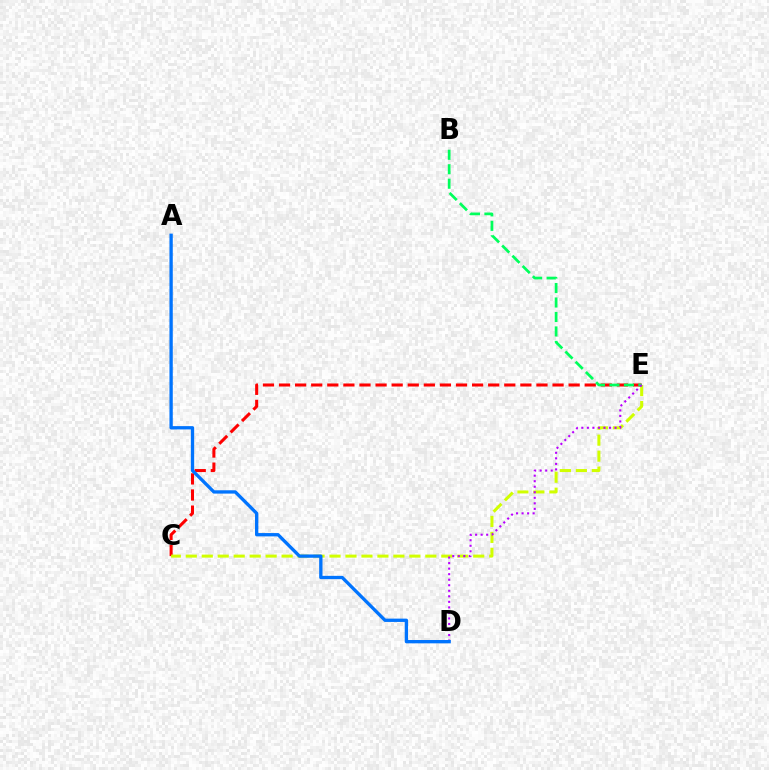{('C', 'E'): [{'color': '#ff0000', 'line_style': 'dashed', 'thickness': 2.19}, {'color': '#d1ff00', 'line_style': 'dashed', 'thickness': 2.17}], ('B', 'E'): [{'color': '#00ff5c', 'line_style': 'dashed', 'thickness': 1.97}], ('D', 'E'): [{'color': '#b900ff', 'line_style': 'dotted', 'thickness': 1.5}], ('A', 'D'): [{'color': '#0074ff', 'line_style': 'solid', 'thickness': 2.39}]}